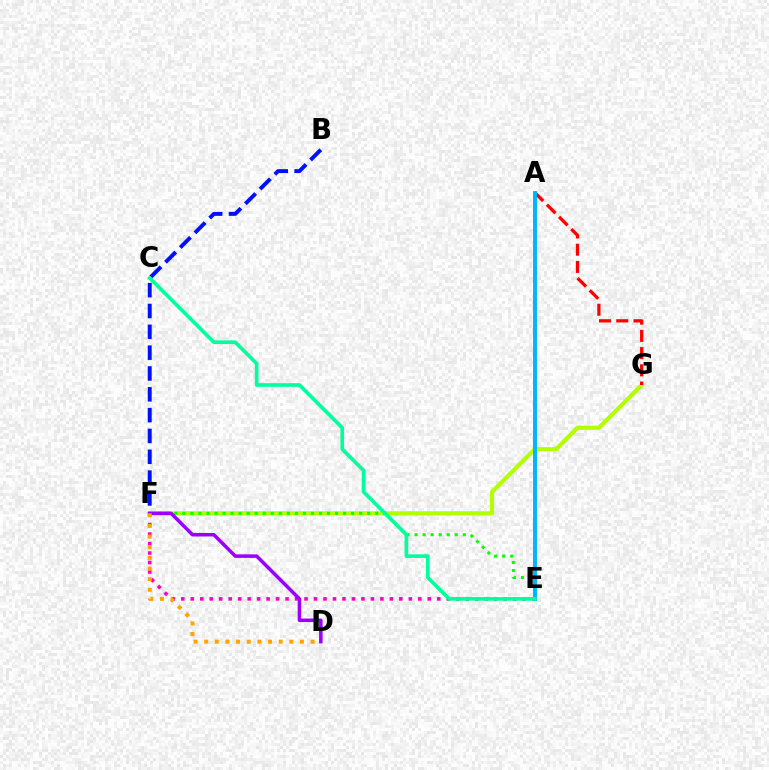{('F', 'G'): [{'color': '#b3ff00', 'line_style': 'solid', 'thickness': 2.97}], ('E', 'F'): [{'color': '#08ff00', 'line_style': 'dotted', 'thickness': 2.18}, {'color': '#ff00bd', 'line_style': 'dotted', 'thickness': 2.58}], ('B', 'F'): [{'color': '#0010ff', 'line_style': 'dashed', 'thickness': 2.83}], ('A', 'G'): [{'color': '#ff0000', 'line_style': 'dashed', 'thickness': 2.34}], ('D', 'F'): [{'color': '#9b00ff', 'line_style': 'solid', 'thickness': 2.54}, {'color': '#ffa500', 'line_style': 'dotted', 'thickness': 2.89}], ('A', 'E'): [{'color': '#00b5ff', 'line_style': 'solid', 'thickness': 2.82}], ('C', 'E'): [{'color': '#00ff9d', 'line_style': 'solid', 'thickness': 2.62}]}